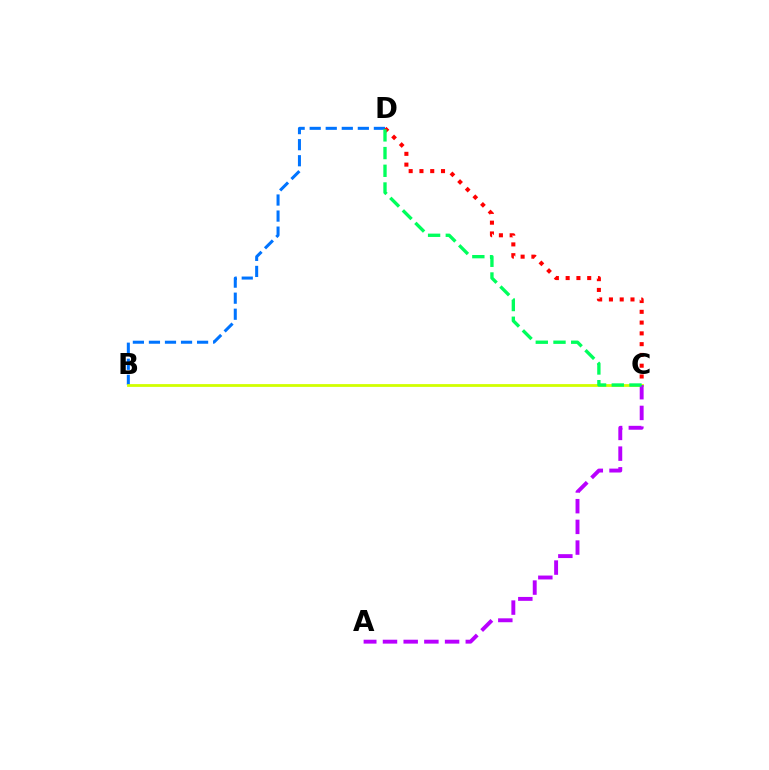{('B', 'D'): [{'color': '#0074ff', 'line_style': 'dashed', 'thickness': 2.18}], ('B', 'C'): [{'color': '#d1ff00', 'line_style': 'solid', 'thickness': 2.01}], ('A', 'C'): [{'color': '#b900ff', 'line_style': 'dashed', 'thickness': 2.81}], ('C', 'D'): [{'color': '#ff0000', 'line_style': 'dotted', 'thickness': 2.93}, {'color': '#00ff5c', 'line_style': 'dashed', 'thickness': 2.41}]}